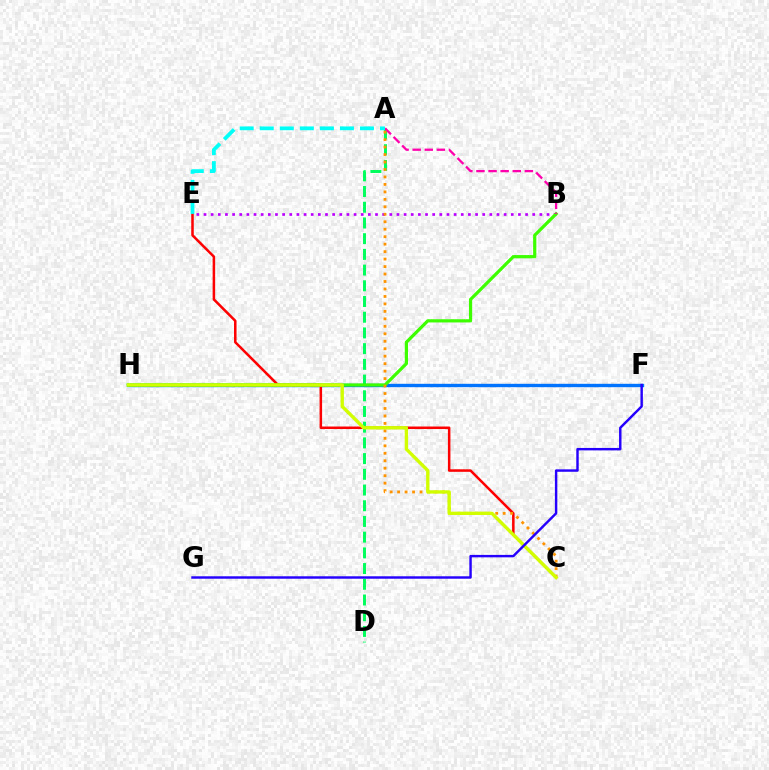{('F', 'H'): [{'color': '#0074ff', 'line_style': 'solid', 'thickness': 2.44}], ('A', 'D'): [{'color': '#00ff5c', 'line_style': 'dashed', 'thickness': 2.13}], ('B', 'E'): [{'color': '#b900ff', 'line_style': 'dotted', 'thickness': 1.94}], ('C', 'E'): [{'color': '#ff0000', 'line_style': 'solid', 'thickness': 1.82}], ('B', 'H'): [{'color': '#3dff00', 'line_style': 'solid', 'thickness': 2.31}], ('A', 'B'): [{'color': '#ff00ac', 'line_style': 'dashed', 'thickness': 1.64}], ('A', 'C'): [{'color': '#ff9400', 'line_style': 'dotted', 'thickness': 2.03}], ('C', 'H'): [{'color': '#d1ff00', 'line_style': 'solid', 'thickness': 2.42}], ('F', 'G'): [{'color': '#2500ff', 'line_style': 'solid', 'thickness': 1.75}], ('A', 'E'): [{'color': '#00fff6', 'line_style': 'dashed', 'thickness': 2.72}]}